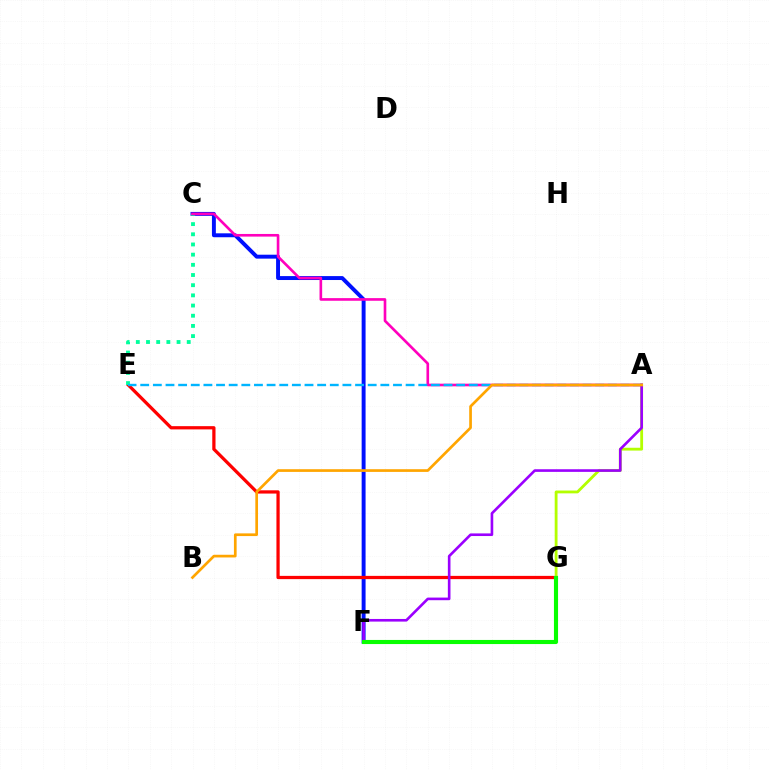{('C', 'F'): [{'color': '#0010ff', 'line_style': 'solid', 'thickness': 2.83}], ('E', 'G'): [{'color': '#ff0000', 'line_style': 'solid', 'thickness': 2.34}], ('C', 'E'): [{'color': '#00ff9d', 'line_style': 'dotted', 'thickness': 2.77}], ('A', 'G'): [{'color': '#b3ff00', 'line_style': 'solid', 'thickness': 2.03}], ('A', 'C'): [{'color': '#ff00bd', 'line_style': 'solid', 'thickness': 1.9}], ('A', 'E'): [{'color': '#00b5ff', 'line_style': 'dashed', 'thickness': 1.72}], ('A', 'F'): [{'color': '#9b00ff', 'line_style': 'solid', 'thickness': 1.89}], ('F', 'G'): [{'color': '#08ff00', 'line_style': 'solid', 'thickness': 2.96}], ('A', 'B'): [{'color': '#ffa500', 'line_style': 'solid', 'thickness': 1.94}]}